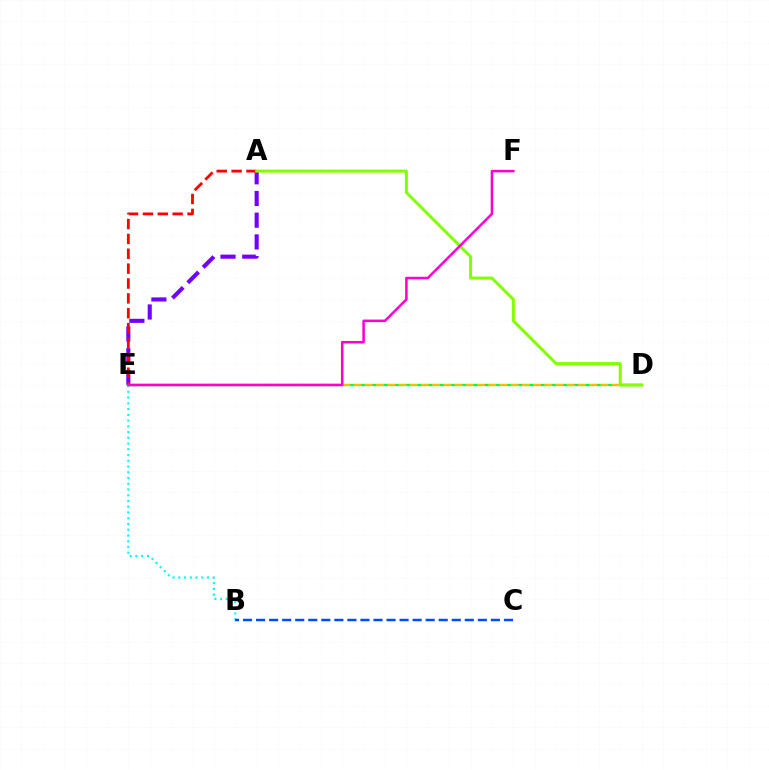{('B', 'E'): [{'color': '#00fff6', 'line_style': 'dotted', 'thickness': 1.56}], ('B', 'C'): [{'color': '#004bff', 'line_style': 'dashed', 'thickness': 1.77}], ('A', 'E'): [{'color': '#7200ff', 'line_style': 'dashed', 'thickness': 2.95}, {'color': '#ff0000', 'line_style': 'dashed', 'thickness': 2.02}], ('D', 'E'): [{'color': '#00ff39', 'line_style': 'solid', 'thickness': 1.68}, {'color': '#ffbd00', 'line_style': 'dashed', 'thickness': 1.52}], ('A', 'D'): [{'color': '#84ff00', 'line_style': 'solid', 'thickness': 2.17}], ('E', 'F'): [{'color': '#ff00cf', 'line_style': 'solid', 'thickness': 1.83}]}